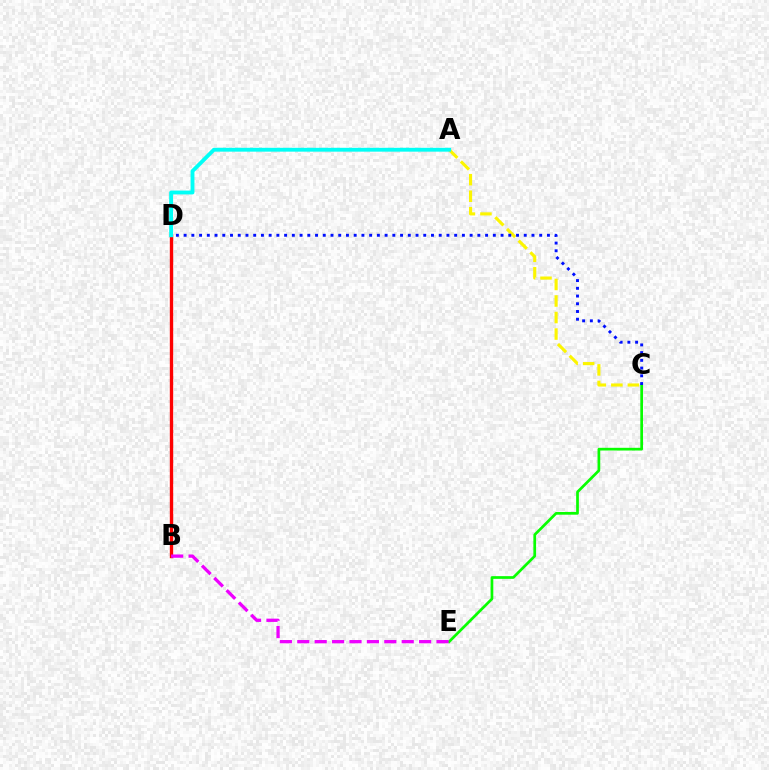{('B', 'D'): [{'color': '#ff0000', 'line_style': 'solid', 'thickness': 2.41}], ('C', 'E'): [{'color': '#08ff00', 'line_style': 'solid', 'thickness': 1.95}], ('A', 'C'): [{'color': '#fcf500', 'line_style': 'dashed', 'thickness': 2.25}], ('C', 'D'): [{'color': '#0010ff', 'line_style': 'dotted', 'thickness': 2.1}], ('B', 'E'): [{'color': '#ee00ff', 'line_style': 'dashed', 'thickness': 2.36}], ('A', 'D'): [{'color': '#00fff6', 'line_style': 'solid', 'thickness': 2.78}]}